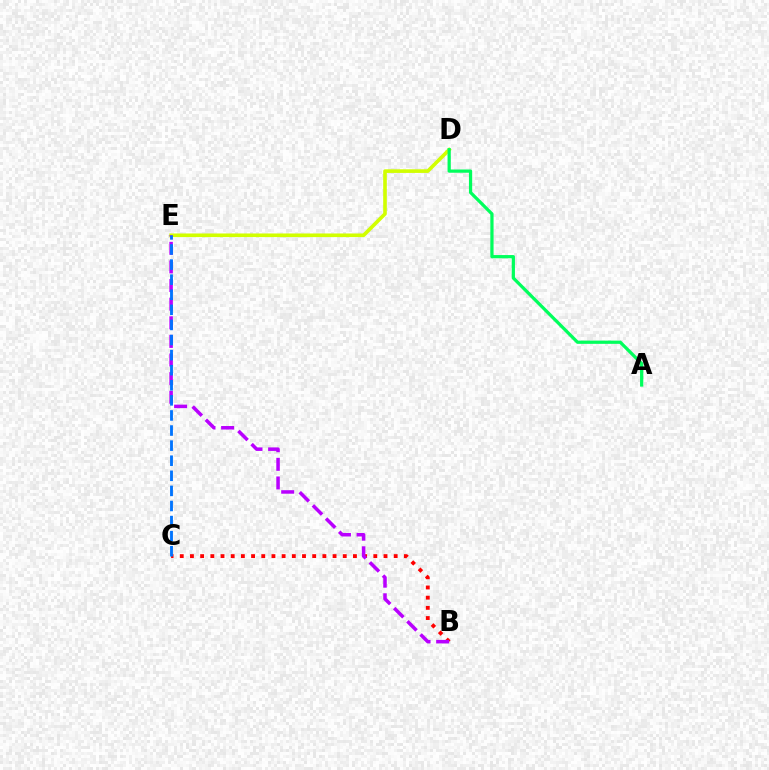{('B', 'C'): [{'color': '#ff0000', 'line_style': 'dotted', 'thickness': 2.77}], ('D', 'E'): [{'color': '#d1ff00', 'line_style': 'solid', 'thickness': 2.61}], ('B', 'E'): [{'color': '#b900ff', 'line_style': 'dashed', 'thickness': 2.53}], ('C', 'E'): [{'color': '#0074ff', 'line_style': 'dashed', 'thickness': 2.05}], ('A', 'D'): [{'color': '#00ff5c', 'line_style': 'solid', 'thickness': 2.33}]}